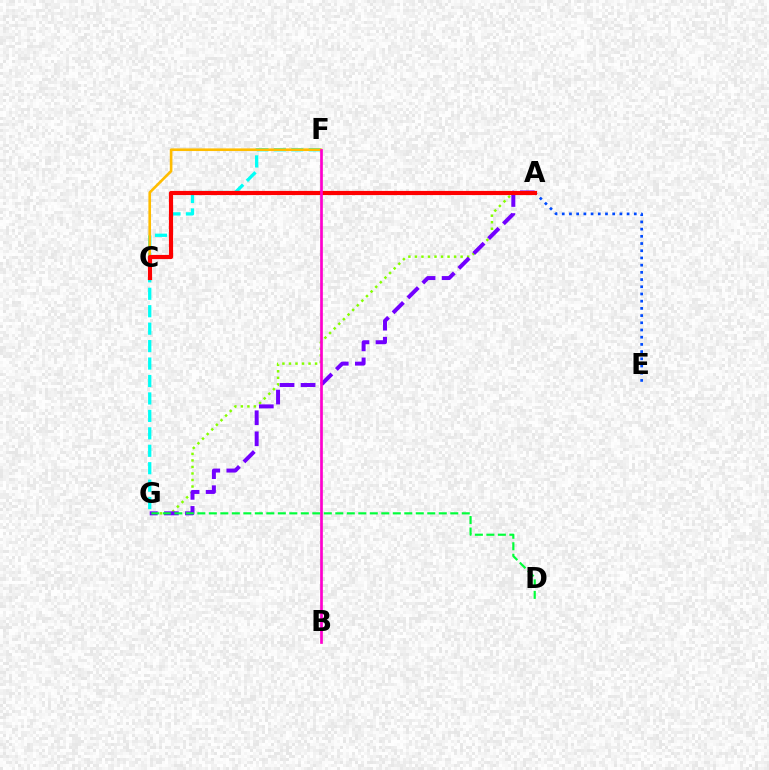{('A', 'G'): [{'color': '#84ff00', 'line_style': 'dotted', 'thickness': 1.77}, {'color': '#7200ff', 'line_style': 'dashed', 'thickness': 2.86}], ('F', 'G'): [{'color': '#00fff6', 'line_style': 'dashed', 'thickness': 2.37}], ('C', 'F'): [{'color': '#ffbd00', 'line_style': 'solid', 'thickness': 1.9}], ('D', 'G'): [{'color': '#00ff39', 'line_style': 'dashed', 'thickness': 1.56}], ('A', 'E'): [{'color': '#004bff', 'line_style': 'dotted', 'thickness': 1.96}], ('A', 'C'): [{'color': '#ff0000', 'line_style': 'solid', 'thickness': 3.0}], ('B', 'F'): [{'color': '#ff00cf', 'line_style': 'solid', 'thickness': 1.94}]}